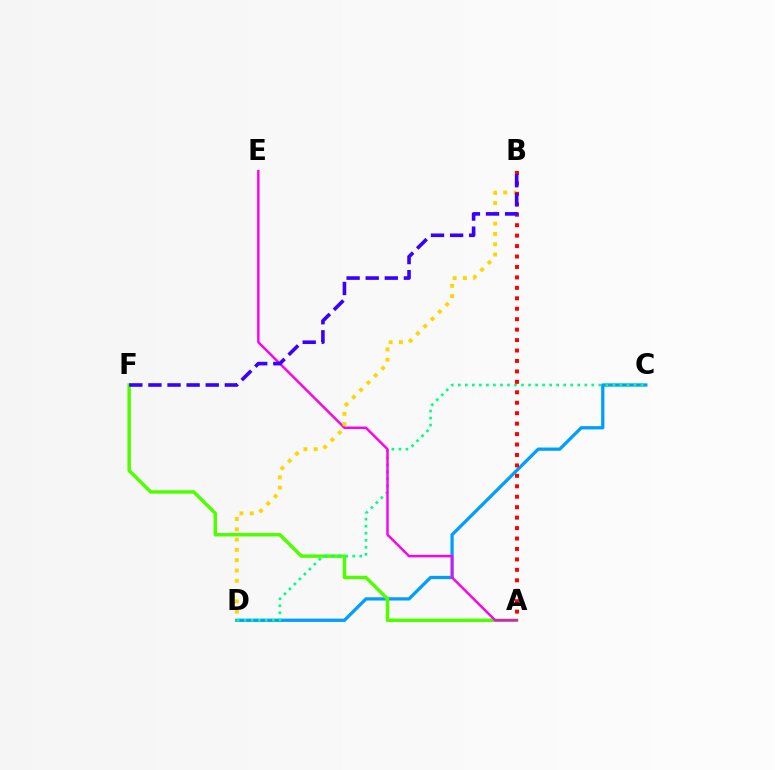{('C', 'D'): [{'color': '#009eff', 'line_style': 'solid', 'thickness': 2.35}, {'color': '#00ff86', 'line_style': 'dotted', 'thickness': 1.91}], ('A', 'F'): [{'color': '#4fff00', 'line_style': 'solid', 'thickness': 2.49}], ('A', 'E'): [{'color': '#ff00ed', 'line_style': 'solid', 'thickness': 1.75}], ('B', 'D'): [{'color': '#ffd500', 'line_style': 'dotted', 'thickness': 2.8}], ('A', 'B'): [{'color': '#ff0000', 'line_style': 'dotted', 'thickness': 2.84}], ('B', 'F'): [{'color': '#3700ff', 'line_style': 'dashed', 'thickness': 2.59}]}